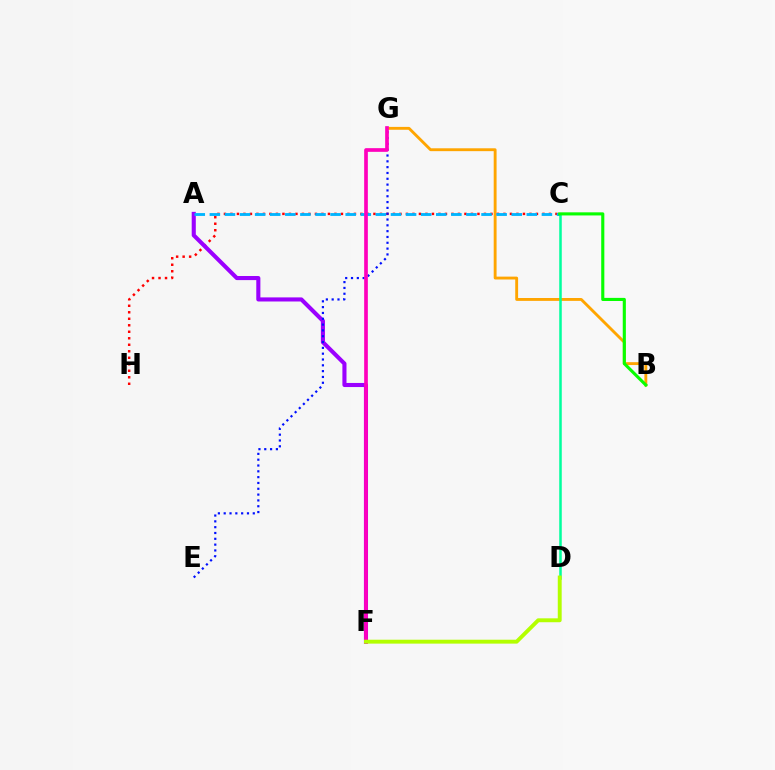{('B', 'G'): [{'color': '#ffa500', 'line_style': 'solid', 'thickness': 2.07}], ('C', 'H'): [{'color': '#ff0000', 'line_style': 'dotted', 'thickness': 1.77}], ('A', 'F'): [{'color': '#9b00ff', 'line_style': 'solid', 'thickness': 2.95}], ('A', 'C'): [{'color': '#00b5ff', 'line_style': 'dashed', 'thickness': 2.05}], ('E', 'G'): [{'color': '#0010ff', 'line_style': 'dotted', 'thickness': 1.58}], ('C', 'D'): [{'color': '#00ff9d', 'line_style': 'solid', 'thickness': 1.81}], ('B', 'C'): [{'color': '#08ff00', 'line_style': 'solid', 'thickness': 2.24}], ('F', 'G'): [{'color': '#ff00bd', 'line_style': 'solid', 'thickness': 2.65}], ('D', 'F'): [{'color': '#b3ff00', 'line_style': 'solid', 'thickness': 2.81}]}